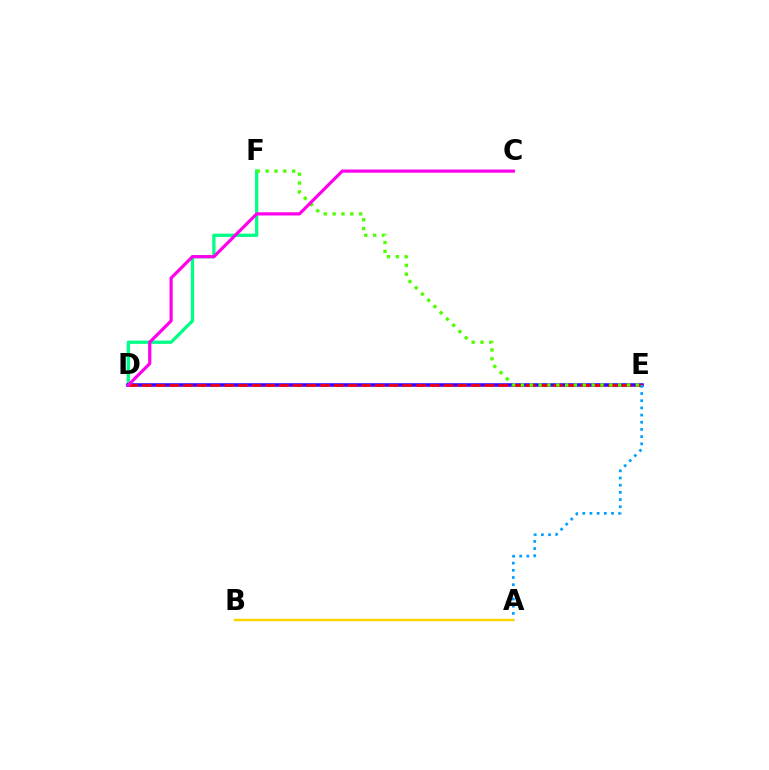{('D', 'F'): [{'color': '#00ff86', 'line_style': 'solid', 'thickness': 2.36}], ('D', 'E'): [{'color': '#3700ff', 'line_style': 'solid', 'thickness': 2.55}, {'color': '#ff0000', 'line_style': 'dashed', 'thickness': 1.86}], ('A', 'E'): [{'color': '#009eff', 'line_style': 'dotted', 'thickness': 1.95}], ('E', 'F'): [{'color': '#4fff00', 'line_style': 'dotted', 'thickness': 2.4}], ('C', 'D'): [{'color': '#ff00ed', 'line_style': 'solid', 'thickness': 2.3}], ('A', 'B'): [{'color': '#ffd500', 'line_style': 'solid', 'thickness': 1.8}]}